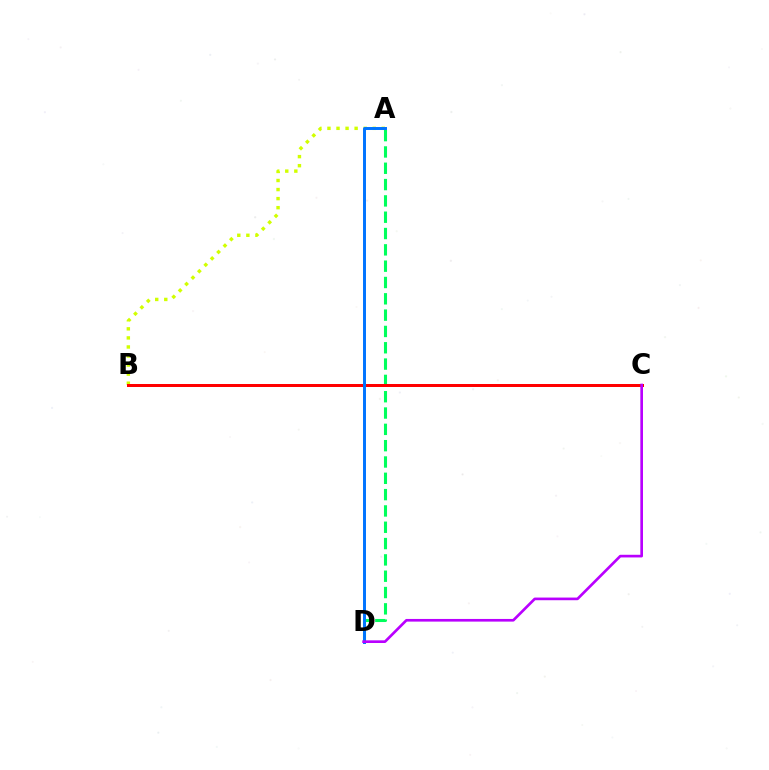{('A', 'B'): [{'color': '#d1ff00', 'line_style': 'dotted', 'thickness': 2.46}], ('A', 'D'): [{'color': '#00ff5c', 'line_style': 'dashed', 'thickness': 2.22}, {'color': '#0074ff', 'line_style': 'solid', 'thickness': 2.13}], ('B', 'C'): [{'color': '#ff0000', 'line_style': 'solid', 'thickness': 2.15}], ('C', 'D'): [{'color': '#b900ff', 'line_style': 'solid', 'thickness': 1.92}]}